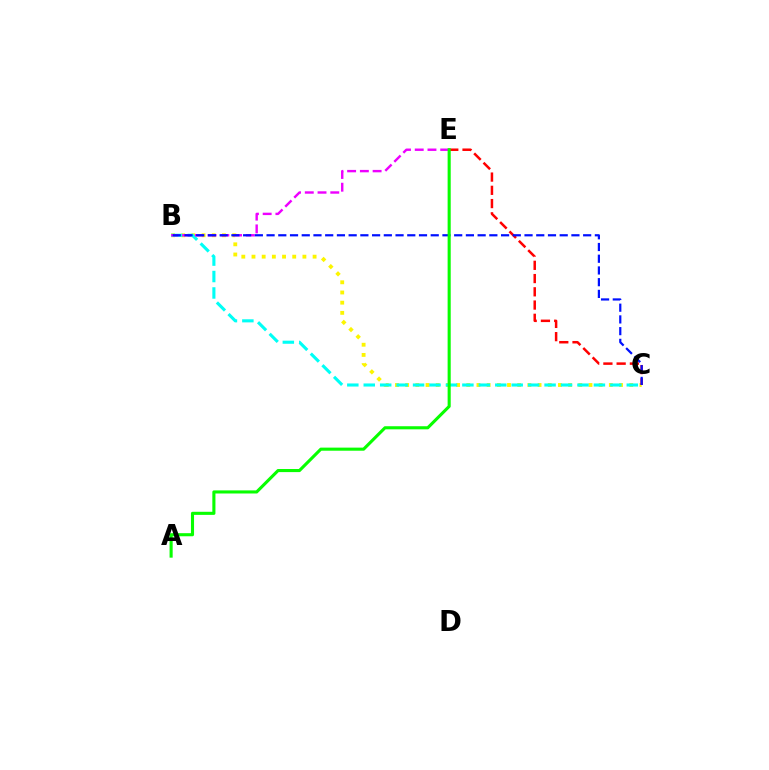{('B', 'C'): [{'color': '#fcf500', 'line_style': 'dotted', 'thickness': 2.77}, {'color': '#00fff6', 'line_style': 'dashed', 'thickness': 2.23}, {'color': '#0010ff', 'line_style': 'dashed', 'thickness': 1.59}], ('B', 'E'): [{'color': '#ee00ff', 'line_style': 'dashed', 'thickness': 1.73}], ('C', 'E'): [{'color': '#ff0000', 'line_style': 'dashed', 'thickness': 1.8}], ('A', 'E'): [{'color': '#08ff00', 'line_style': 'solid', 'thickness': 2.23}]}